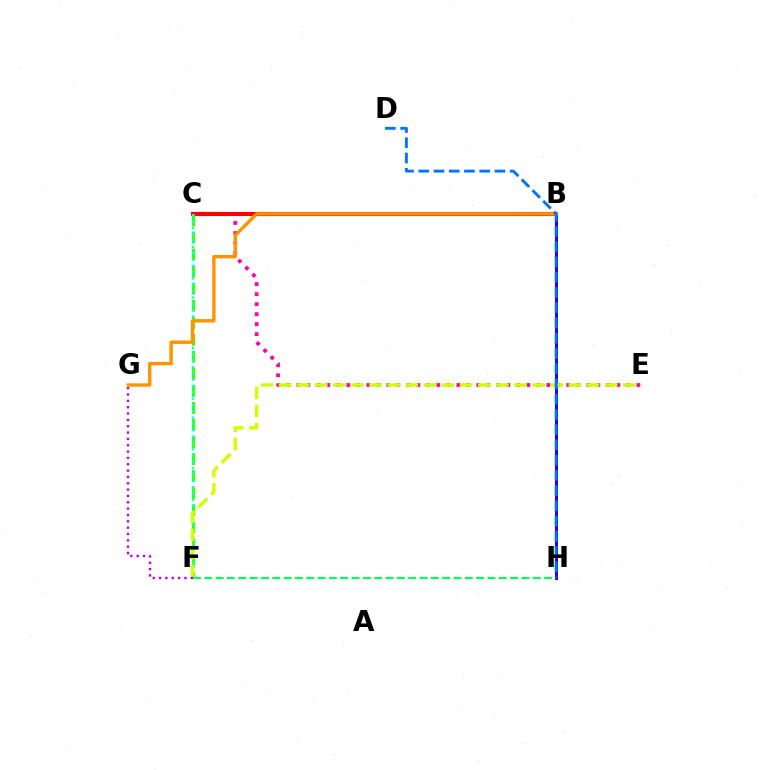{('B', 'H'): [{'color': '#2500ff', 'line_style': 'solid', 'thickness': 2.15}], ('C', 'E'): [{'color': '#ff00ac', 'line_style': 'dotted', 'thickness': 2.72}], ('B', 'C'): [{'color': '#ff0000', 'line_style': 'solid', 'thickness': 2.95}], ('C', 'F'): [{'color': '#3dff00', 'line_style': 'dashed', 'thickness': 2.32}, {'color': '#00fff6', 'line_style': 'dotted', 'thickness': 1.72}], ('E', 'F'): [{'color': '#d1ff00', 'line_style': 'dashed', 'thickness': 2.46}], ('B', 'G'): [{'color': '#ff9400', 'line_style': 'solid', 'thickness': 2.45}], ('F', 'H'): [{'color': '#00ff5c', 'line_style': 'dashed', 'thickness': 1.54}], ('D', 'H'): [{'color': '#0074ff', 'line_style': 'dashed', 'thickness': 2.07}], ('F', 'G'): [{'color': '#b900ff', 'line_style': 'dotted', 'thickness': 1.72}]}